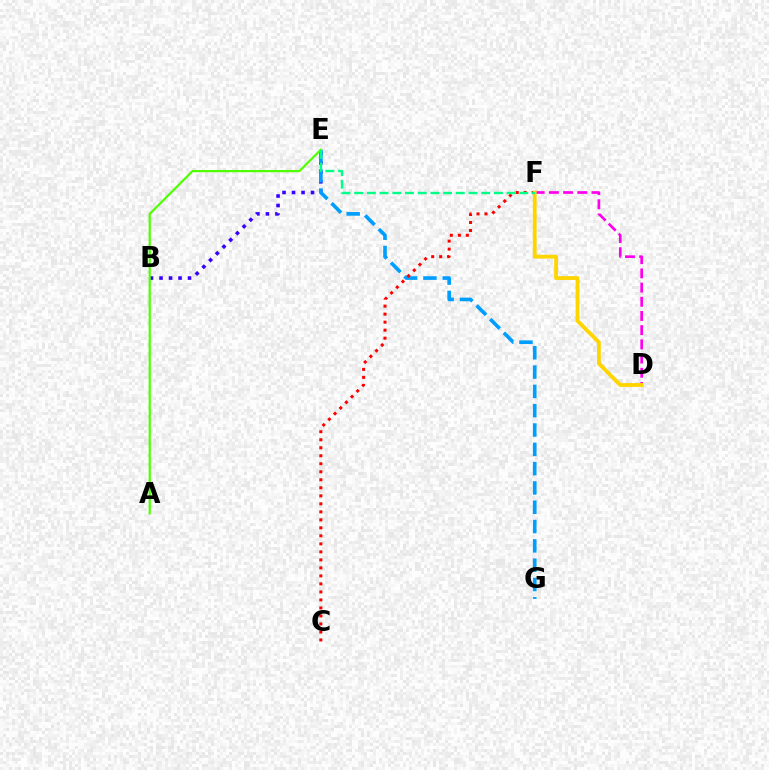{('B', 'E'): [{'color': '#3700ff', 'line_style': 'dotted', 'thickness': 2.58}], ('E', 'G'): [{'color': '#009eff', 'line_style': 'dashed', 'thickness': 2.62}], ('C', 'F'): [{'color': '#ff0000', 'line_style': 'dotted', 'thickness': 2.18}], ('A', 'E'): [{'color': '#4fff00', 'line_style': 'solid', 'thickness': 1.59}], ('D', 'F'): [{'color': '#ff00ed', 'line_style': 'dashed', 'thickness': 1.93}, {'color': '#ffd500', 'line_style': 'solid', 'thickness': 2.75}], ('E', 'F'): [{'color': '#00ff86', 'line_style': 'dashed', 'thickness': 1.73}]}